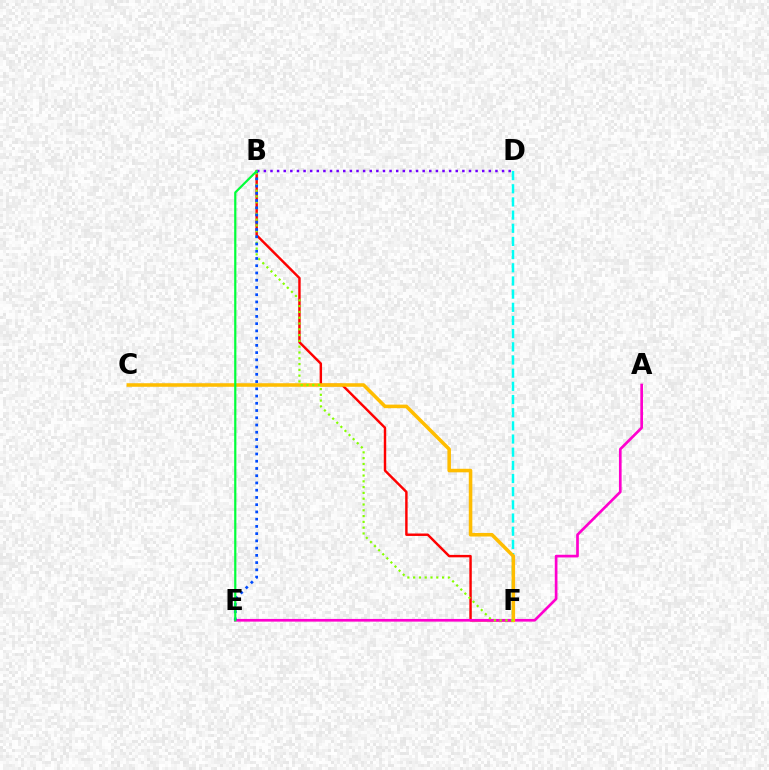{('B', 'F'): [{'color': '#ff0000', 'line_style': 'solid', 'thickness': 1.76}, {'color': '#84ff00', 'line_style': 'dotted', 'thickness': 1.57}], ('B', 'D'): [{'color': '#7200ff', 'line_style': 'dotted', 'thickness': 1.8}], ('A', 'E'): [{'color': '#ff00cf', 'line_style': 'solid', 'thickness': 1.93}], ('D', 'F'): [{'color': '#00fff6', 'line_style': 'dashed', 'thickness': 1.79}], ('C', 'F'): [{'color': '#ffbd00', 'line_style': 'solid', 'thickness': 2.55}], ('B', 'E'): [{'color': '#004bff', 'line_style': 'dotted', 'thickness': 1.97}, {'color': '#00ff39', 'line_style': 'solid', 'thickness': 1.58}]}